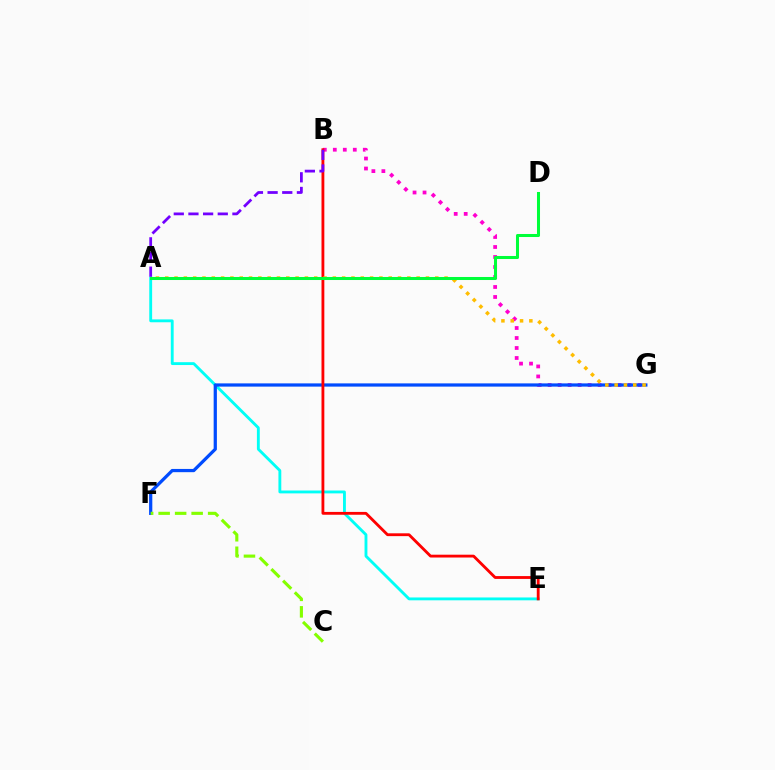{('A', 'E'): [{'color': '#00fff6', 'line_style': 'solid', 'thickness': 2.06}], ('B', 'G'): [{'color': '#ff00cf', 'line_style': 'dotted', 'thickness': 2.72}], ('F', 'G'): [{'color': '#004bff', 'line_style': 'solid', 'thickness': 2.33}], ('B', 'E'): [{'color': '#ff0000', 'line_style': 'solid', 'thickness': 2.04}], ('A', 'G'): [{'color': '#ffbd00', 'line_style': 'dotted', 'thickness': 2.53}], ('C', 'F'): [{'color': '#84ff00', 'line_style': 'dashed', 'thickness': 2.24}], ('A', 'B'): [{'color': '#7200ff', 'line_style': 'dashed', 'thickness': 1.99}], ('A', 'D'): [{'color': '#00ff39', 'line_style': 'solid', 'thickness': 2.19}]}